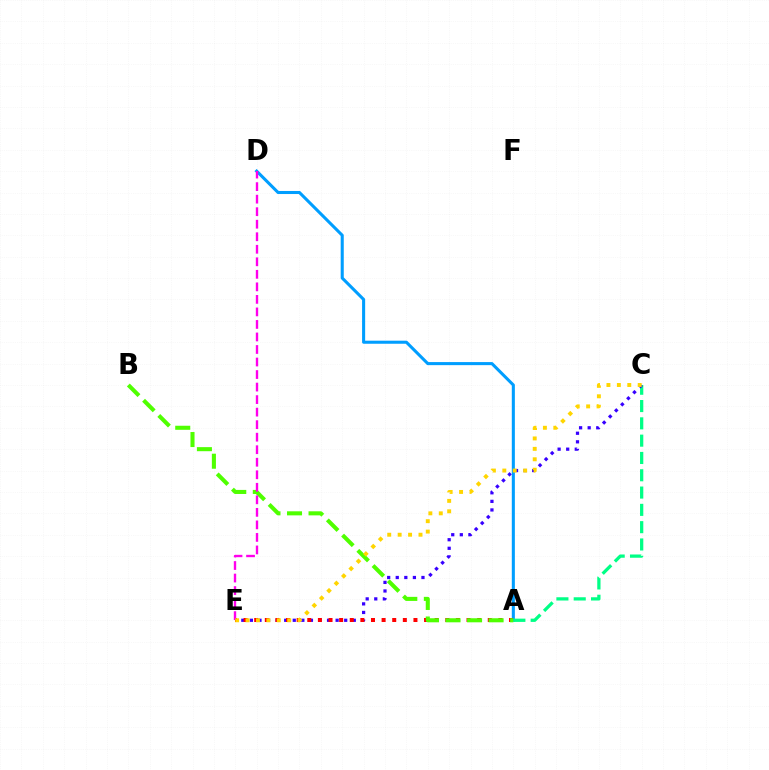{('A', 'D'): [{'color': '#009eff', 'line_style': 'solid', 'thickness': 2.21}], ('A', 'C'): [{'color': '#00ff86', 'line_style': 'dashed', 'thickness': 2.35}], ('C', 'E'): [{'color': '#3700ff', 'line_style': 'dotted', 'thickness': 2.33}, {'color': '#ffd500', 'line_style': 'dotted', 'thickness': 2.83}], ('A', 'E'): [{'color': '#ff0000', 'line_style': 'dotted', 'thickness': 2.88}], ('A', 'B'): [{'color': '#4fff00', 'line_style': 'dashed', 'thickness': 2.93}], ('D', 'E'): [{'color': '#ff00ed', 'line_style': 'dashed', 'thickness': 1.7}]}